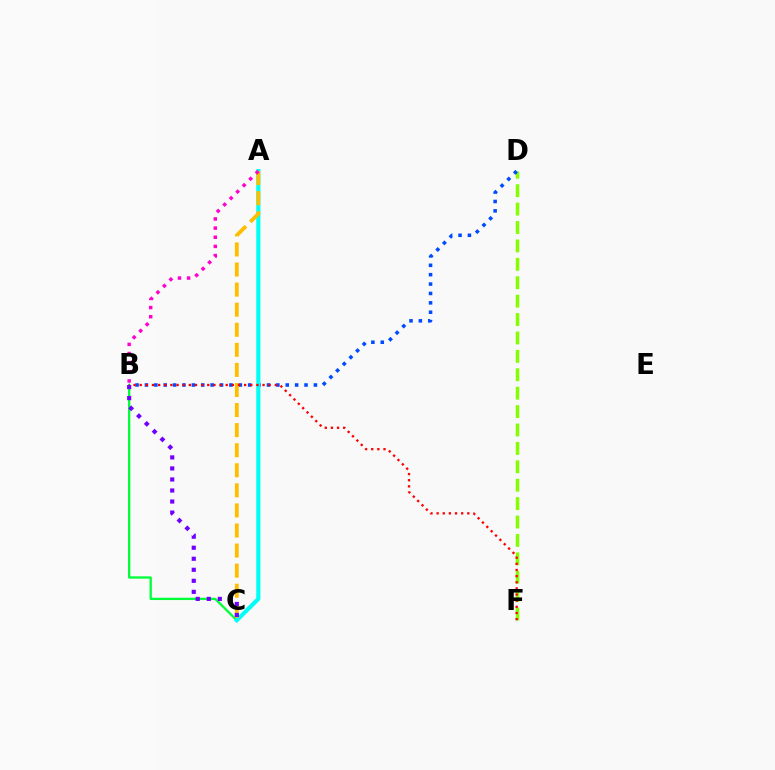{('B', 'C'): [{'color': '#00ff39', 'line_style': 'solid', 'thickness': 1.66}, {'color': '#7200ff', 'line_style': 'dotted', 'thickness': 3.0}], ('D', 'F'): [{'color': '#84ff00', 'line_style': 'dashed', 'thickness': 2.5}], ('B', 'D'): [{'color': '#004bff', 'line_style': 'dotted', 'thickness': 2.55}], ('A', 'C'): [{'color': '#00fff6', 'line_style': 'solid', 'thickness': 2.99}, {'color': '#ffbd00', 'line_style': 'dashed', 'thickness': 2.73}], ('A', 'B'): [{'color': '#ff00cf', 'line_style': 'dotted', 'thickness': 2.49}], ('B', 'F'): [{'color': '#ff0000', 'line_style': 'dotted', 'thickness': 1.67}]}